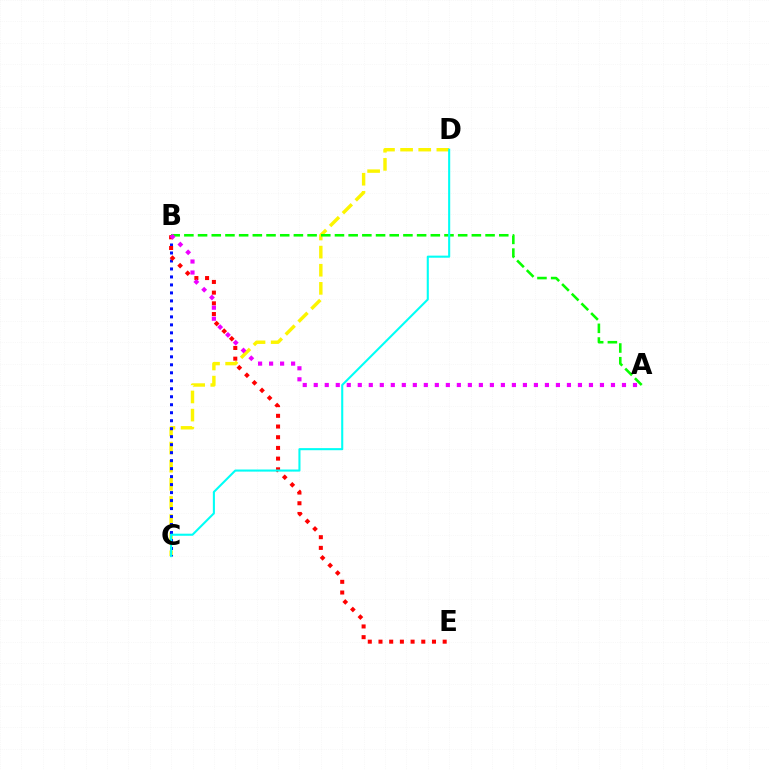{('C', 'D'): [{'color': '#fcf500', 'line_style': 'dashed', 'thickness': 2.46}, {'color': '#00fff6', 'line_style': 'solid', 'thickness': 1.5}], ('A', 'B'): [{'color': '#08ff00', 'line_style': 'dashed', 'thickness': 1.86}, {'color': '#ee00ff', 'line_style': 'dotted', 'thickness': 2.99}], ('B', 'C'): [{'color': '#0010ff', 'line_style': 'dotted', 'thickness': 2.17}], ('B', 'E'): [{'color': '#ff0000', 'line_style': 'dotted', 'thickness': 2.91}]}